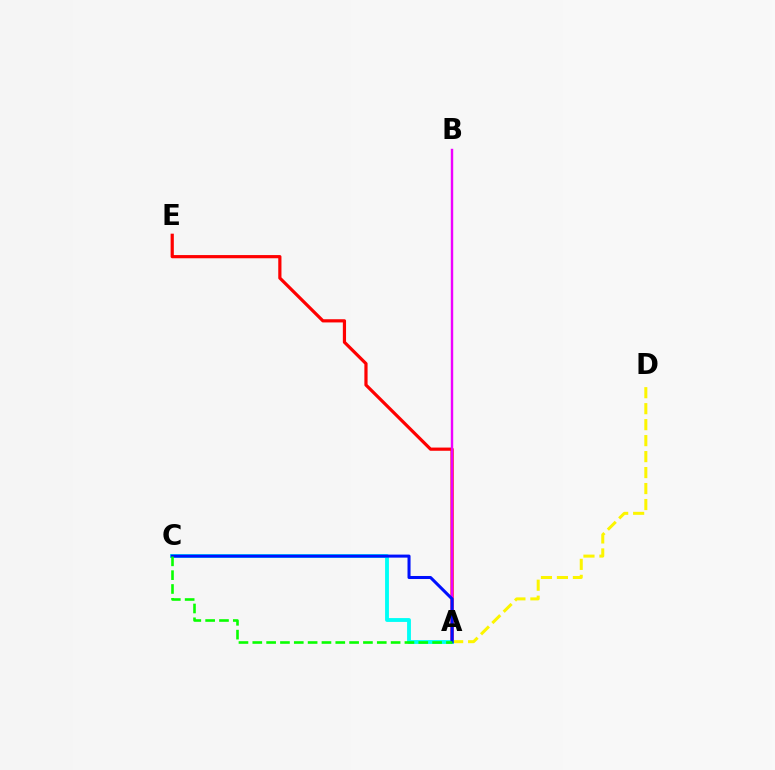{('A', 'E'): [{'color': '#ff0000', 'line_style': 'solid', 'thickness': 2.3}], ('A', 'D'): [{'color': '#fcf500', 'line_style': 'dashed', 'thickness': 2.17}], ('A', 'C'): [{'color': '#00fff6', 'line_style': 'solid', 'thickness': 2.77}, {'color': '#0010ff', 'line_style': 'solid', 'thickness': 2.19}, {'color': '#08ff00', 'line_style': 'dashed', 'thickness': 1.88}], ('A', 'B'): [{'color': '#ee00ff', 'line_style': 'solid', 'thickness': 1.74}]}